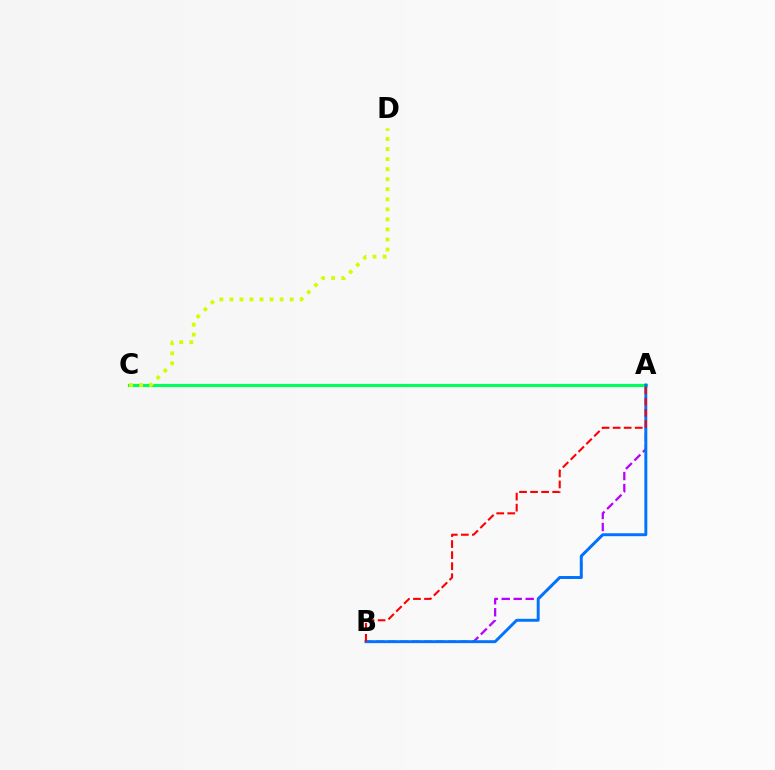{('A', 'B'): [{'color': '#b900ff', 'line_style': 'dashed', 'thickness': 1.63}, {'color': '#0074ff', 'line_style': 'solid', 'thickness': 2.11}, {'color': '#ff0000', 'line_style': 'dashed', 'thickness': 1.5}], ('A', 'C'): [{'color': '#00ff5c', 'line_style': 'solid', 'thickness': 2.26}], ('C', 'D'): [{'color': '#d1ff00', 'line_style': 'dotted', 'thickness': 2.73}]}